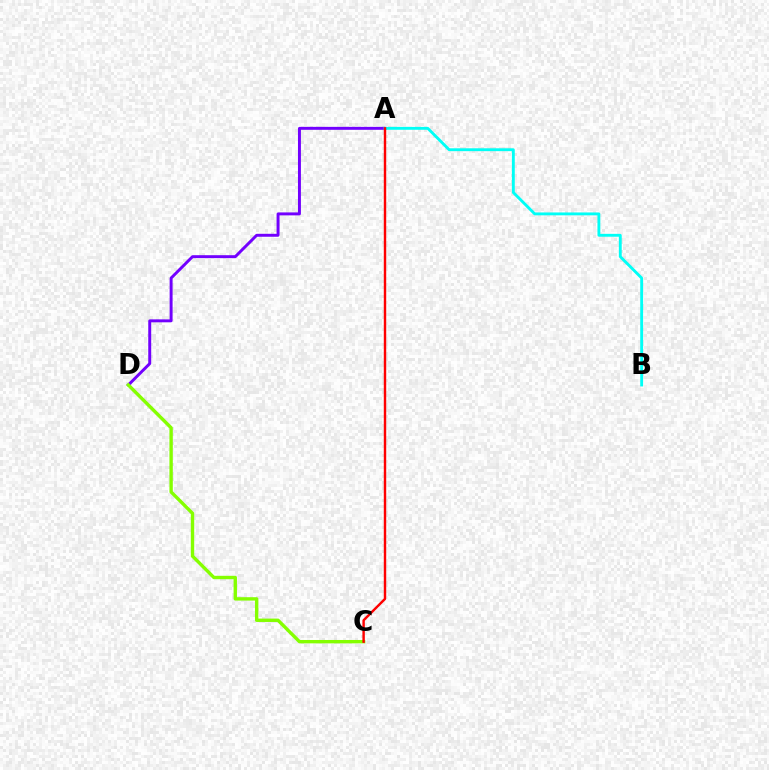{('A', 'D'): [{'color': '#7200ff', 'line_style': 'solid', 'thickness': 2.12}], ('A', 'B'): [{'color': '#00fff6', 'line_style': 'solid', 'thickness': 2.07}], ('C', 'D'): [{'color': '#84ff00', 'line_style': 'solid', 'thickness': 2.43}], ('A', 'C'): [{'color': '#ff0000', 'line_style': 'solid', 'thickness': 1.75}]}